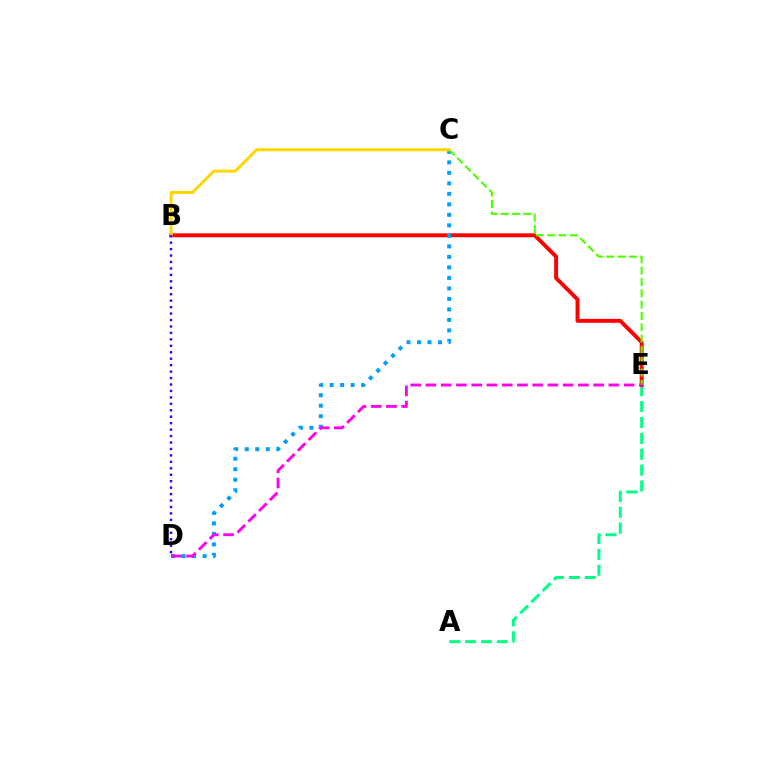{('A', 'E'): [{'color': '#00ff86', 'line_style': 'dashed', 'thickness': 2.16}], ('B', 'E'): [{'color': '#ff0000', 'line_style': 'solid', 'thickness': 2.81}], ('C', 'D'): [{'color': '#009eff', 'line_style': 'dotted', 'thickness': 2.85}], ('C', 'E'): [{'color': '#4fff00', 'line_style': 'dashed', 'thickness': 1.54}], ('B', 'C'): [{'color': '#ffd500', 'line_style': 'solid', 'thickness': 2.12}], ('B', 'D'): [{'color': '#3700ff', 'line_style': 'dotted', 'thickness': 1.75}], ('D', 'E'): [{'color': '#ff00ed', 'line_style': 'dashed', 'thickness': 2.07}]}